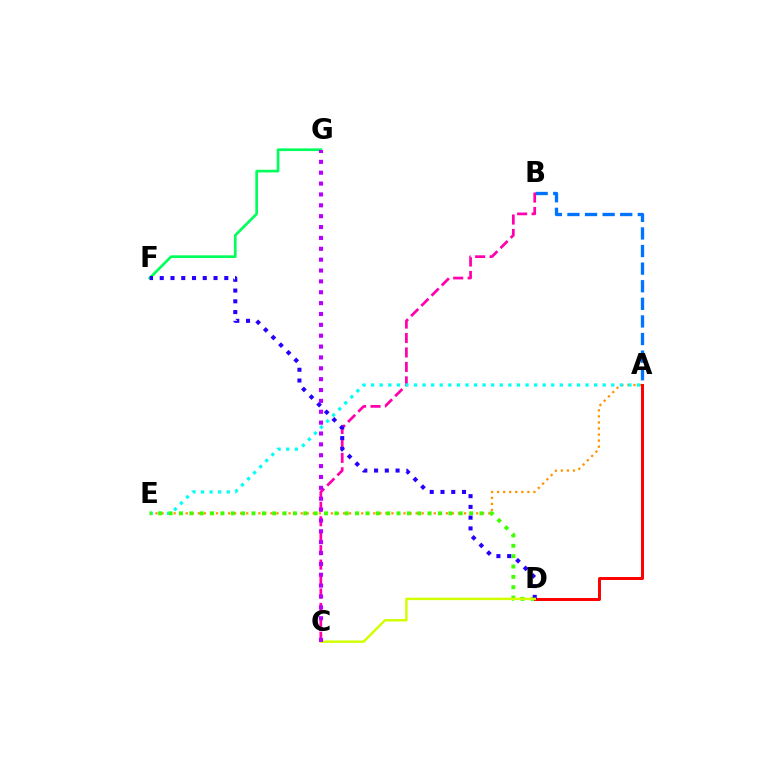{('A', 'B'): [{'color': '#0074ff', 'line_style': 'dashed', 'thickness': 2.39}], ('A', 'E'): [{'color': '#ff9400', 'line_style': 'dotted', 'thickness': 1.64}, {'color': '#00fff6', 'line_style': 'dotted', 'thickness': 2.33}], ('B', 'C'): [{'color': '#ff00ac', 'line_style': 'dashed', 'thickness': 1.96}], ('F', 'G'): [{'color': '#00ff5c', 'line_style': 'solid', 'thickness': 1.93}], ('D', 'E'): [{'color': '#3dff00', 'line_style': 'dotted', 'thickness': 2.82}], ('A', 'D'): [{'color': '#ff0000', 'line_style': 'solid', 'thickness': 2.13}], ('D', 'F'): [{'color': '#2500ff', 'line_style': 'dotted', 'thickness': 2.92}], ('C', 'D'): [{'color': '#d1ff00', 'line_style': 'solid', 'thickness': 1.75}], ('C', 'G'): [{'color': '#b900ff', 'line_style': 'dotted', 'thickness': 2.95}]}